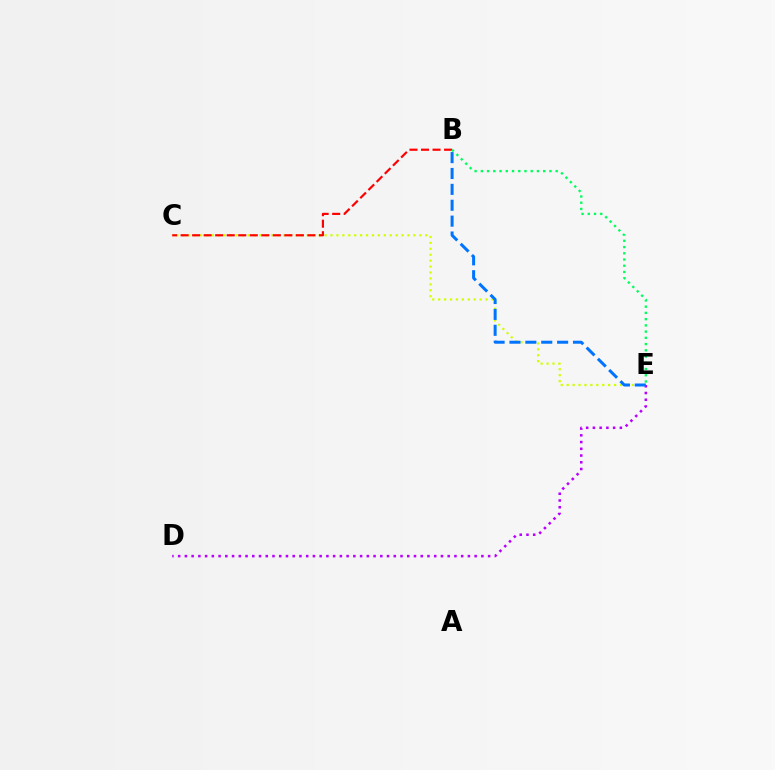{('C', 'E'): [{'color': '#d1ff00', 'line_style': 'dotted', 'thickness': 1.61}], ('B', 'C'): [{'color': '#ff0000', 'line_style': 'dashed', 'thickness': 1.57}], ('D', 'E'): [{'color': '#b900ff', 'line_style': 'dotted', 'thickness': 1.83}], ('B', 'E'): [{'color': '#00ff5c', 'line_style': 'dotted', 'thickness': 1.69}, {'color': '#0074ff', 'line_style': 'dashed', 'thickness': 2.16}]}